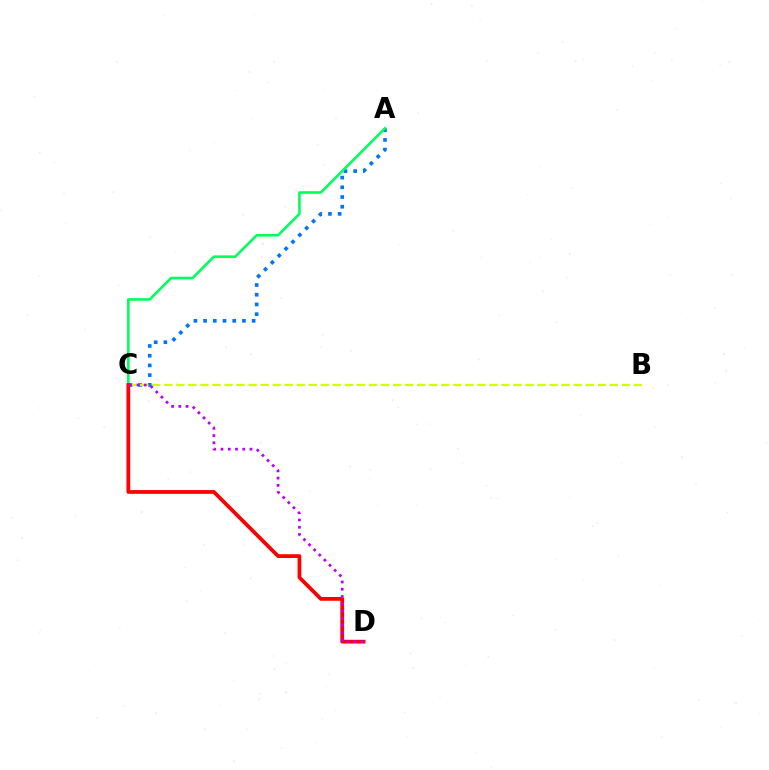{('A', 'C'): [{'color': '#0074ff', 'line_style': 'dotted', 'thickness': 2.64}, {'color': '#00ff5c', 'line_style': 'solid', 'thickness': 1.87}], ('B', 'C'): [{'color': '#d1ff00', 'line_style': 'dashed', 'thickness': 1.64}], ('C', 'D'): [{'color': '#ff0000', 'line_style': 'solid', 'thickness': 2.71}, {'color': '#b900ff', 'line_style': 'dotted', 'thickness': 1.97}]}